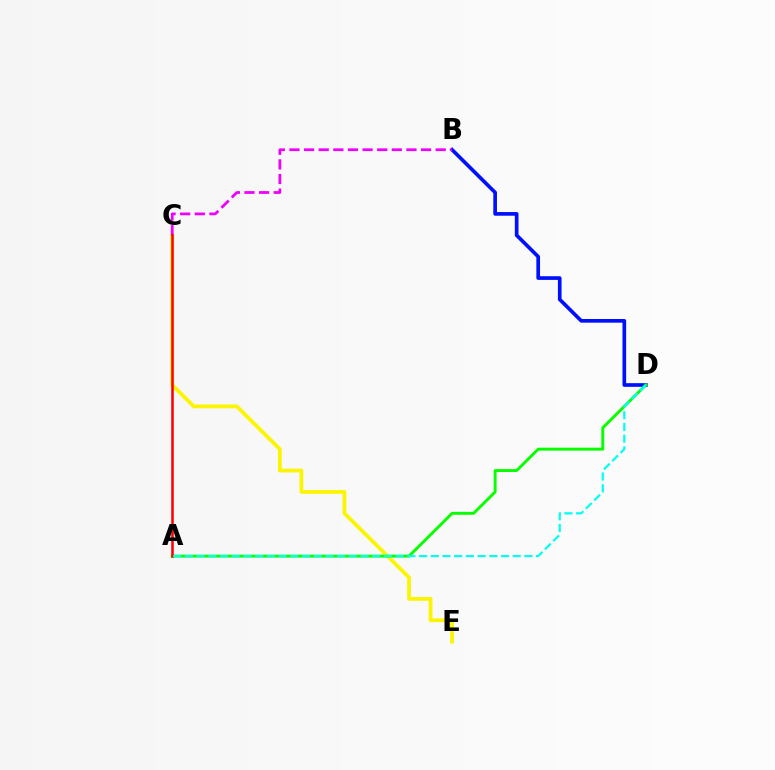{('C', 'E'): [{'color': '#fcf500', 'line_style': 'solid', 'thickness': 2.72}], ('B', 'D'): [{'color': '#0010ff', 'line_style': 'solid', 'thickness': 2.65}], ('A', 'D'): [{'color': '#08ff00', 'line_style': 'solid', 'thickness': 2.11}, {'color': '#00fff6', 'line_style': 'dashed', 'thickness': 1.59}], ('B', 'C'): [{'color': '#ee00ff', 'line_style': 'dashed', 'thickness': 1.99}], ('A', 'C'): [{'color': '#ff0000', 'line_style': 'solid', 'thickness': 1.83}]}